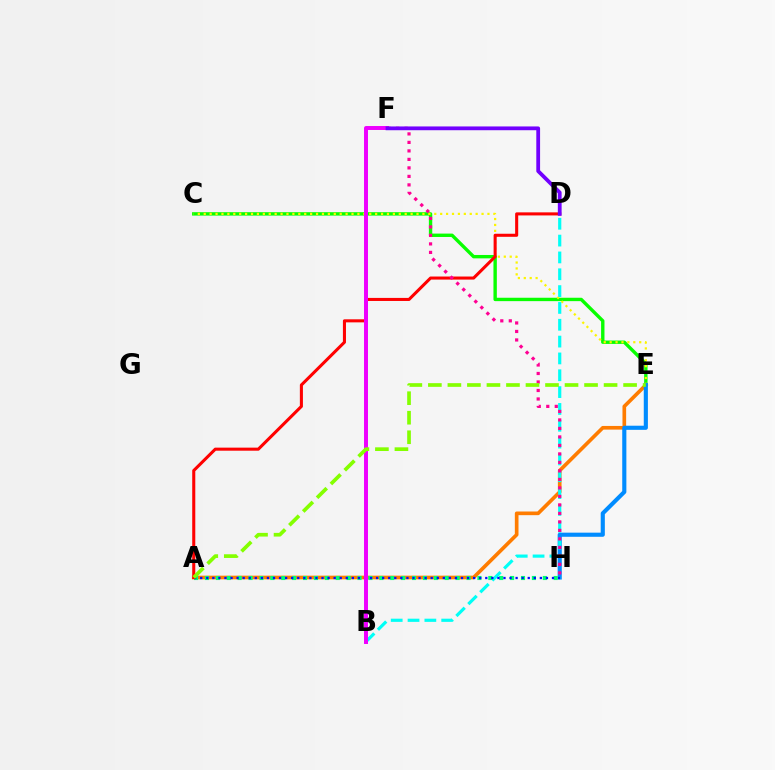{('C', 'E'): [{'color': '#08ff00', 'line_style': 'solid', 'thickness': 2.44}, {'color': '#fcf500', 'line_style': 'dotted', 'thickness': 1.61}], ('A', 'E'): [{'color': '#ff7c00', 'line_style': 'solid', 'thickness': 2.64}, {'color': '#84ff00', 'line_style': 'dashed', 'thickness': 2.65}], ('E', 'H'): [{'color': '#008cff', 'line_style': 'solid', 'thickness': 2.97}], ('B', 'D'): [{'color': '#00fff6', 'line_style': 'dashed', 'thickness': 2.29}], ('A', 'H'): [{'color': '#00ff74', 'line_style': 'dotted', 'thickness': 2.96}, {'color': '#0010ff', 'line_style': 'dotted', 'thickness': 1.65}], ('A', 'D'): [{'color': '#ff0000', 'line_style': 'solid', 'thickness': 2.2}], ('B', 'F'): [{'color': '#ee00ff', 'line_style': 'solid', 'thickness': 2.85}], ('F', 'H'): [{'color': '#ff0094', 'line_style': 'dotted', 'thickness': 2.31}], ('D', 'F'): [{'color': '#7200ff', 'line_style': 'solid', 'thickness': 2.72}]}